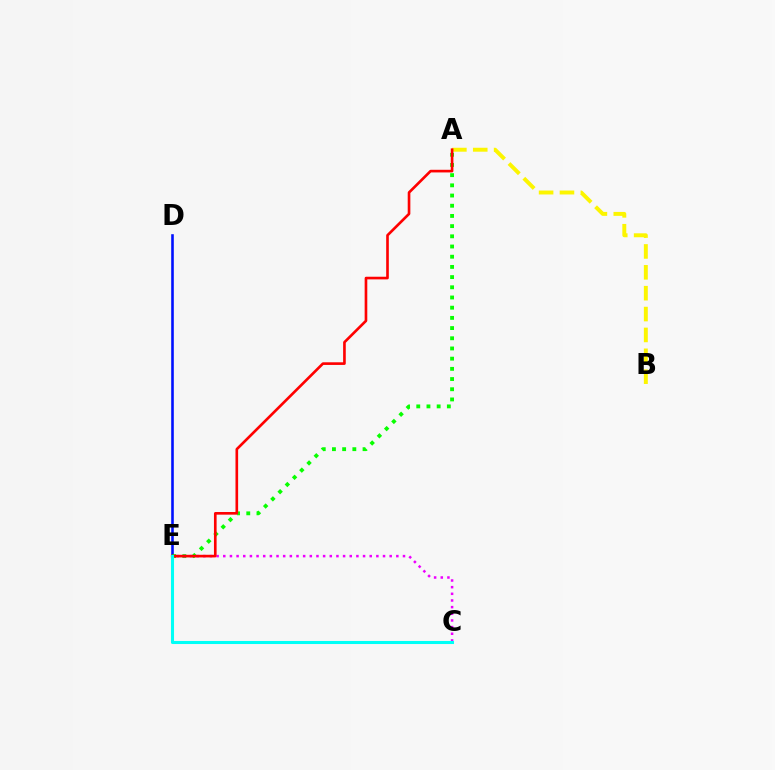{('D', 'E'): [{'color': '#0010ff', 'line_style': 'solid', 'thickness': 1.87}], ('A', 'B'): [{'color': '#fcf500', 'line_style': 'dashed', 'thickness': 2.84}], ('A', 'E'): [{'color': '#08ff00', 'line_style': 'dotted', 'thickness': 2.77}, {'color': '#ff0000', 'line_style': 'solid', 'thickness': 1.9}], ('C', 'E'): [{'color': '#ee00ff', 'line_style': 'dotted', 'thickness': 1.81}, {'color': '#00fff6', 'line_style': 'solid', 'thickness': 2.2}]}